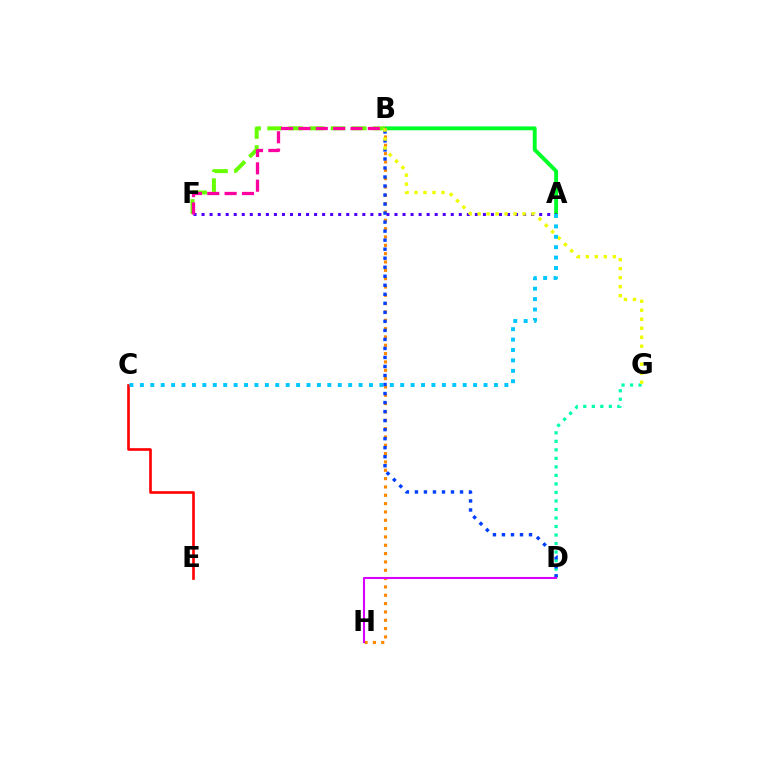{('A', 'B'): [{'color': '#00ff27', 'line_style': 'solid', 'thickness': 2.79}], ('B', 'H'): [{'color': '#ff8800', 'line_style': 'dotted', 'thickness': 2.26}], ('D', 'G'): [{'color': '#00ffaf', 'line_style': 'dotted', 'thickness': 2.31}], ('A', 'F'): [{'color': '#4f00ff', 'line_style': 'dotted', 'thickness': 2.18}], ('B', 'F'): [{'color': '#66ff00', 'line_style': 'dashed', 'thickness': 2.87}, {'color': '#ff00a0', 'line_style': 'dashed', 'thickness': 2.36}], ('B', 'D'): [{'color': '#003fff', 'line_style': 'dotted', 'thickness': 2.45}], ('C', 'E'): [{'color': '#ff0000', 'line_style': 'solid', 'thickness': 1.89}], ('D', 'H'): [{'color': '#d600ff', 'line_style': 'solid', 'thickness': 1.5}], ('B', 'G'): [{'color': '#eeff00', 'line_style': 'dotted', 'thickness': 2.44}], ('A', 'C'): [{'color': '#00c7ff', 'line_style': 'dotted', 'thickness': 2.83}]}